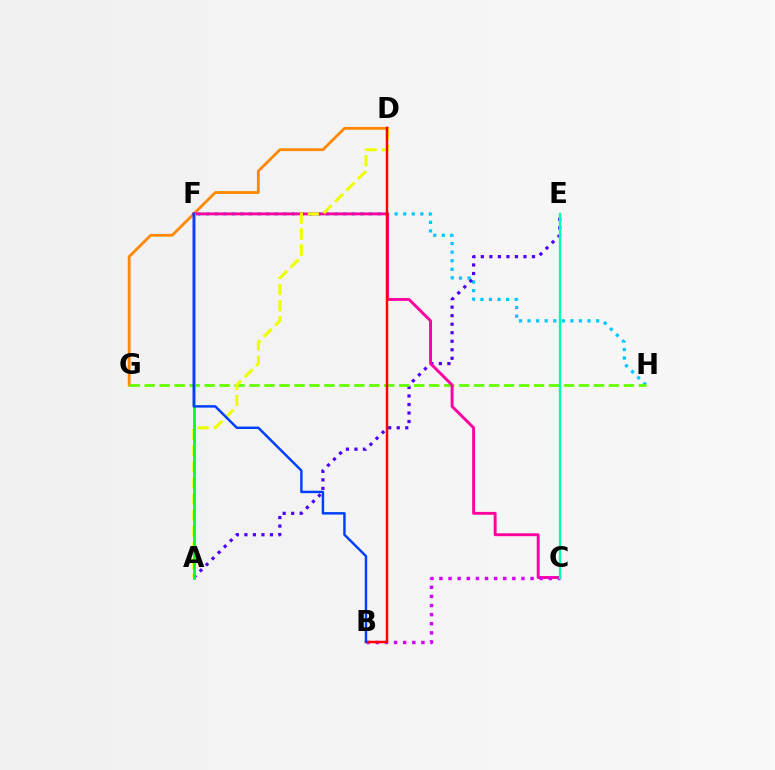{('D', 'G'): [{'color': '#ff8800', 'line_style': 'solid', 'thickness': 2.02}], ('F', 'H'): [{'color': '#00c7ff', 'line_style': 'dotted', 'thickness': 2.33}], ('A', 'E'): [{'color': '#4f00ff', 'line_style': 'dotted', 'thickness': 2.32}], ('G', 'H'): [{'color': '#66ff00', 'line_style': 'dashed', 'thickness': 2.03}], ('C', 'F'): [{'color': '#ff00a0', 'line_style': 'solid', 'thickness': 2.08}], ('B', 'C'): [{'color': '#d600ff', 'line_style': 'dotted', 'thickness': 2.48}], ('A', 'D'): [{'color': '#eeff00', 'line_style': 'dashed', 'thickness': 2.19}], ('B', 'D'): [{'color': '#ff0000', 'line_style': 'solid', 'thickness': 1.79}], ('C', 'E'): [{'color': '#00ffaf', 'line_style': 'solid', 'thickness': 1.7}], ('A', 'F'): [{'color': '#00ff27', 'line_style': 'solid', 'thickness': 1.97}], ('B', 'F'): [{'color': '#003fff', 'line_style': 'solid', 'thickness': 1.77}]}